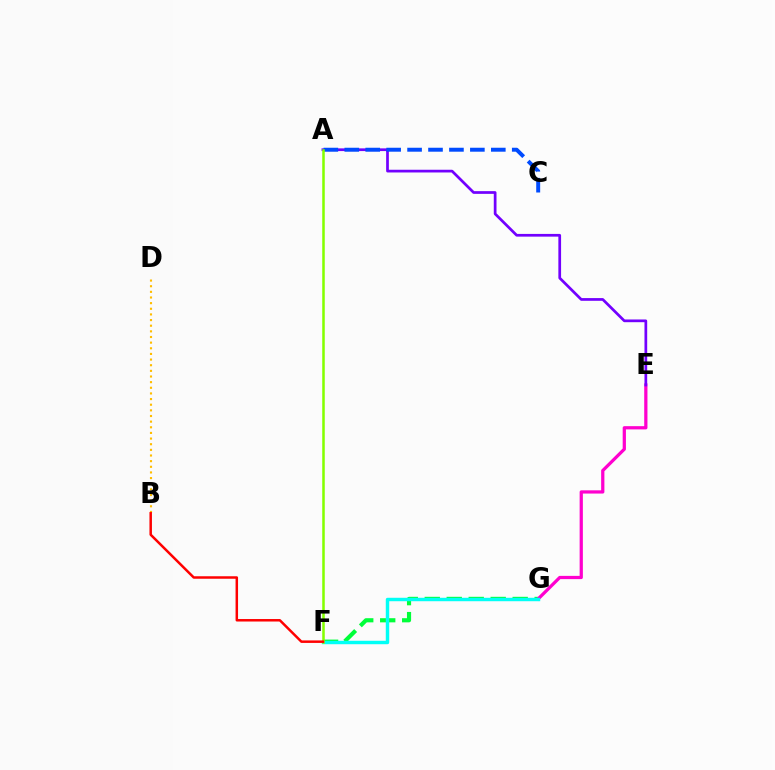{('F', 'G'): [{'color': '#00ff39', 'line_style': 'dashed', 'thickness': 2.99}, {'color': '#00fff6', 'line_style': 'solid', 'thickness': 2.47}], ('E', 'G'): [{'color': '#ff00cf', 'line_style': 'solid', 'thickness': 2.33}], ('A', 'E'): [{'color': '#7200ff', 'line_style': 'solid', 'thickness': 1.96}], ('B', 'D'): [{'color': '#ffbd00', 'line_style': 'dotted', 'thickness': 1.53}], ('A', 'C'): [{'color': '#004bff', 'line_style': 'dashed', 'thickness': 2.84}], ('A', 'F'): [{'color': '#84ff00', 'line_style': 'solid', 'thickness': 1.82}], ('B', 'F'): [{'color': '#ff0000', 'line_style': 'solid', 'thickness': 1.8}]}